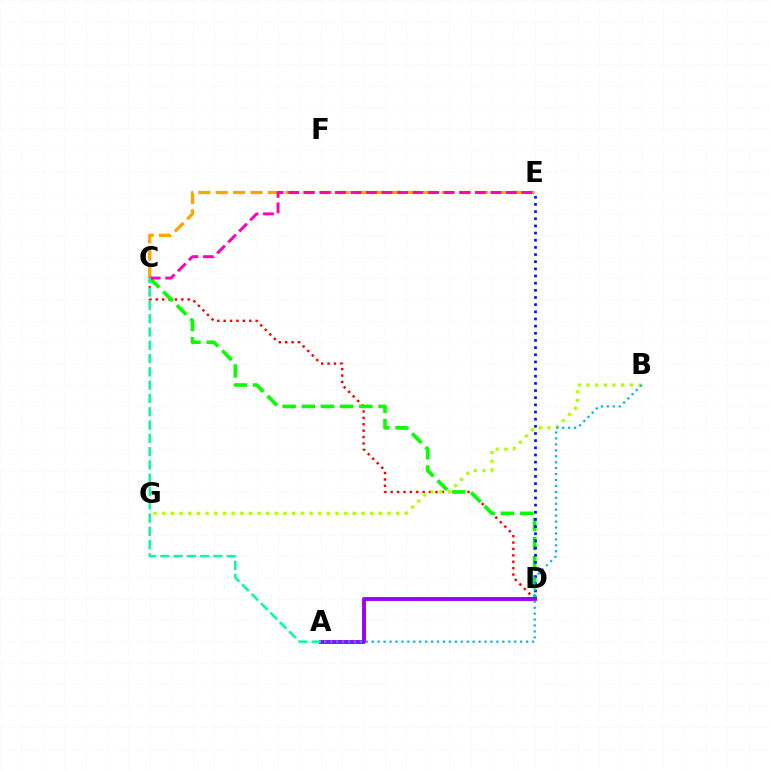{('C', 'D'): [{'color': '#ff0000', 'line_style': 'dotted', 'thickness': 1.74}, {'color': '#08ff00', 'line_style': 'dashed', 'thickness': 2.6}], ('B', 'G'): [{'color': '#b3ff00', 'line_style': 'dotted', 'thickness': 2.35}], ('D', 'E'): [{'color': '#0010ff', 'line_style': 'dotted', 'thickness': 1.94}], ('A', 'D'): [{'color': '#9b00ff', 'line_style': 'solid', 'thickness': 2.81}], ('C', 'E'): [{'color': '#ffa500', 'line_style': 'dashed', 'thickness': 2.36}, {'color': '#ff00bd', 'line_style': 'dashed', 'thickness': 2.11}], ('A', 'B'): [{'color': '#00b5ff', 'line_style': 'dotted', 'thickness': 1.61}], ('A', 'C'): [{'color': '#00ff9d', 'line_style': 'dashed', 'thickness': 1.81}]}